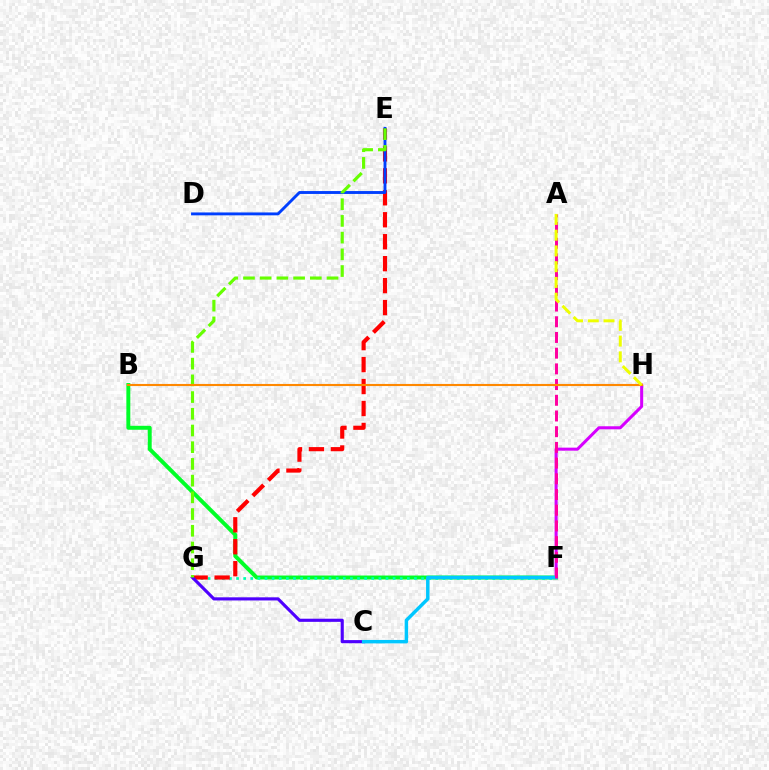{('B', 'F'): [{'color': '#00ff27', 'line_style': 'solid', 'thickness': 2.84}], ('F', 'G'): [{'color': '#00ffaf', 'line_style': 'dotted', 'thickness': 1.93}], ('E', 'G'): [{'color': '#ff0000', 'line_style': 'dashed', 'thickness': 2.98}, {'color': '#66ff00', 'line_style': 'dashed', 'thickness': 2.27}], ('F', 'H'): [{'color': '#d600ff', 'line_style': 'solid', 'thickness': 2.19}], ('C', 'G'): [{'color': '#4f00ff', 'line_style': 'solid', 'thickness': 2.26}], ('D', 'E'): [{'color': '#003fff', 'line_style': 'solid', 'thickness': 2.08}], ('C', 'F'): [{'color': '#00c7ff', 'line_style': 'solid', 'thickness': 2.48}], ('A', 'F'): [{'color': '#ff00a0', 'line_style': 'dashed', 'thickness': 2.13}], ('B', 'H'): [{'color': '#ff8800', 'line_style': 'solid', 'thickness': 1.52}], ('A', 'H'): [{'color': '#eeff00', 'line_style': 'dashed', 'thickness': 2.14}]}